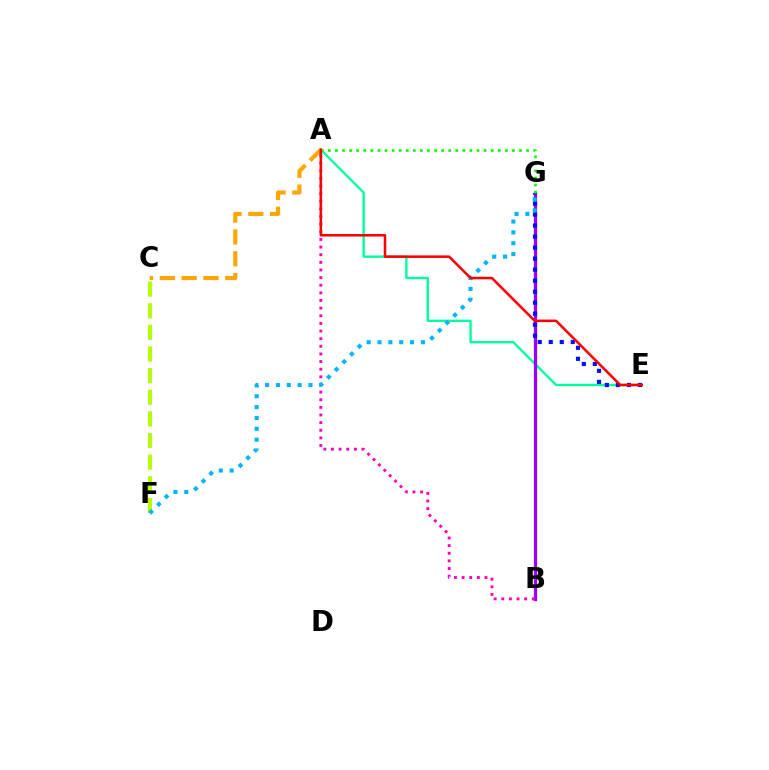{('A', 'E'): [{'color': '#00ff9d', 'line_style': 'solid', 'thickness': 1.71}, {'color': '#ff0000', 'line_style': 'solid', 'thickness': 1.83}], ('B', 'G'): [{'color': '#9b00ff', 'line_style': 'solid', 'thickness': 2.35}], ('C', 'F'): [{'color': '#b3ff00', 'line_style': 'dashed', 'thickness': 2.94}], ('A', 'B'): [{'color': '#ff00bd', 'line_style': 'dotted', 'thickness': 2.07}], ('E', 'G'): [{'color': '#0010ff', 'line_style': 'dotted', 'thickness': 2.99}], ('F', 'G'): [{'color': '#00b5ff', 'line_style': 'dotted', 'thickness': 2.95}], ('A', 'C'): [{'color': '#ffa500', 'line_style': 'dashed', 'thickness': 2.96}], ('A', 'G'): [{'color': '#08ff00', 'line_style': 'dotted', 'thickness': 1.92}]}